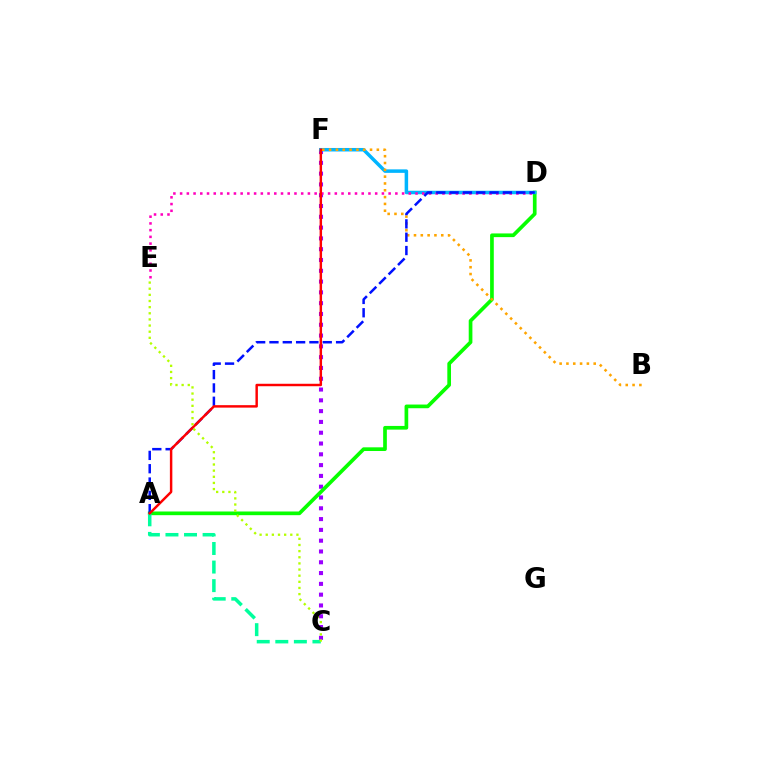{('C', 'F'): [{'color': '#9b00ff', 'line_style': 'dotted', 'thickness': 2.93}], ('A', 'D'): [{'color': '#08ff00', 'line_style': 'solid', 'thickness': 2.65}, {'color': '#0010ff', 'line_style': 'dashed', 'thickness': 1.81}], ('D', 'F'): [{'color': '#00b5ff', 'line_style': 'solid', 'thickness': 2.52}], ('B', 'F'): [{'color': '#ffa500', 'line_style': 'dotted', 'thickness': 1.85}], ('A', 'C'): [{'color': '#00ff9d', 'line_style': 'dashed', 'thickness': 2.52}], ('D', 'E'): [{'color': '#ff00bd', 'line_style': 'dotted', 'thickness': 1.83}], ('A', 'F'): [{'color': '#ff0000', 'line_style': 'solid', 'thickness': 1.77}], ('C', 'E'): [{'color': '#b3ff00', 'line_style': 'dotted', 'thickness': 1.67}]}